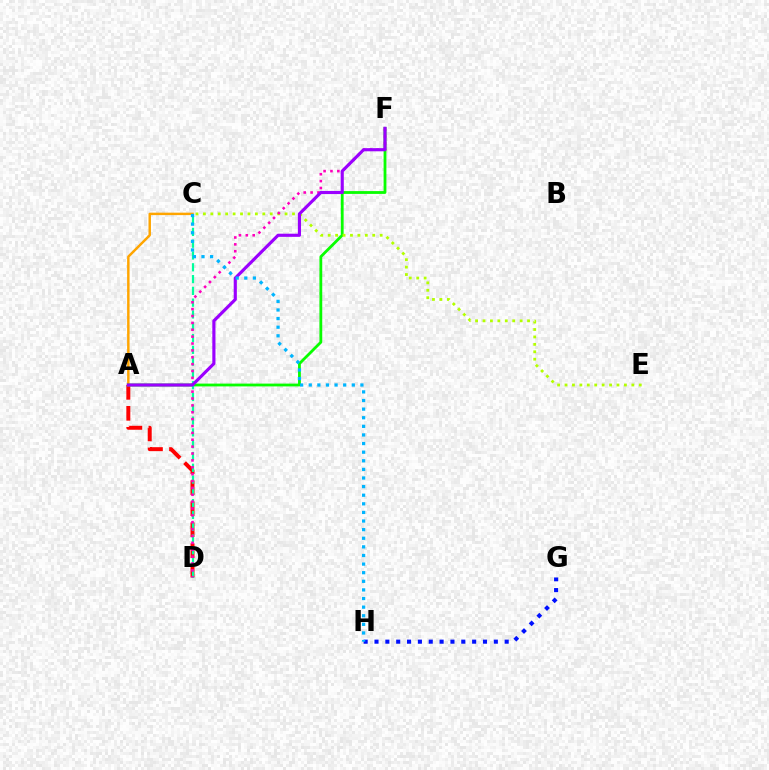{('G', 'H'): [{'color': '#0010ff', 'line_style': 'dotted', 'thickness': 2.95}], ('A', 'D'): [{'color': '#ff0000', 'line_style': 'dashed', 'thickness': 2.85}], ('A', 'C'): [{'color': '#ffa500', 'line_style': 'solid', 'thickness': 1.77}], ('A', 'F'): [{'color': '#08ff00', 'line_style': 'solid', 'thickness': 2.02}, {'color': '#9b00ff', 'line_style': 'solid', 'thickness': 2.26}], ('C', 'D'): [{'color': '#00ff9d', 'line_style': 'dashed', 'thickness': 1.6}], ('C', 'E'): [{'color': '#b3ff00', 'line_style': 'dotted', 'thickness': 2.02}], ('D', 'F'): [{'color': '#ff00bd', 'line_style': 'dotted', 'thickness': 1.87}], ('C', 'H'): [{'color': '#00b5ff', 'line_style': 'dotted', 'thickness': 2.34}]}